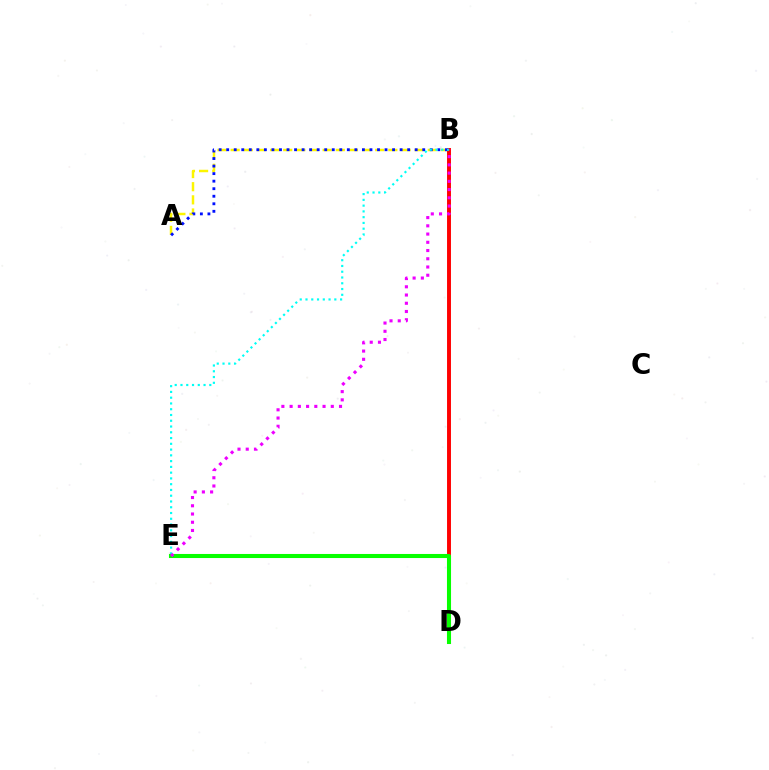{('A', 'B'): [{'color': '#fcf500', 'line_style': 'dashed', 'thickness': 1.79}, {'color': '#0010ff', 'line_style': 'dotted', 'thickness': 2.05}], ('B', 'D'): [{'color': '#ff0000', 'line_style': 'solid', 'thickness': 2.82}], ('B', 'E'): [{'color': '#00fff6', 'line_style': 'dotted', 'thickness': 1.57}, {'color': '#ee00ff', 'line_style': 'dotted', 'thickness': 2.24}], ('D', 'E'): [{'color': '#08ff00', 'line_style': 'solid', 'thickness': 2.93}]}